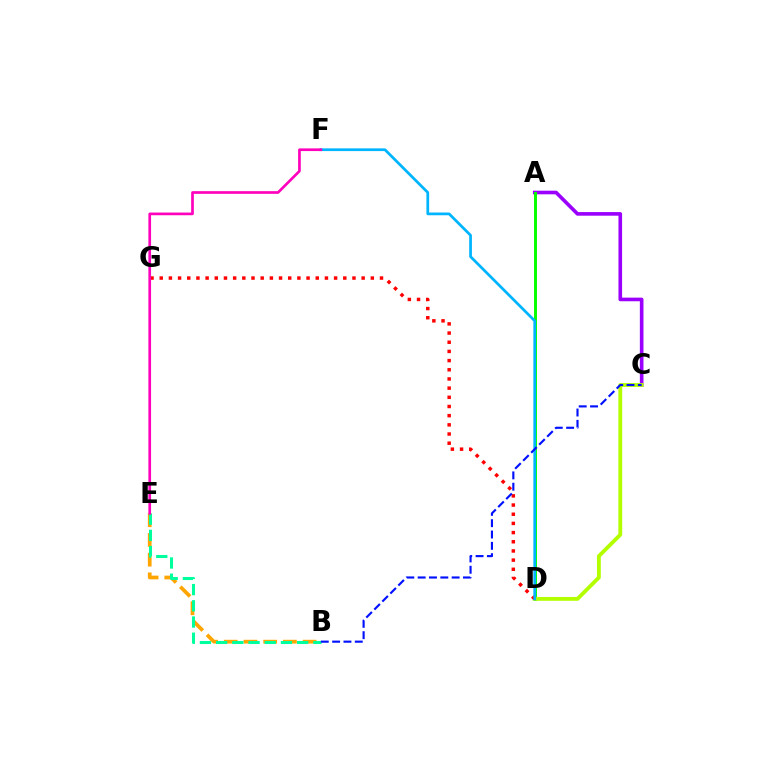{('A', 'C'): [{'color': '#9b00ff', 'line_style': 'solid', 'thickness': 2.61}], ('A', 'D'): [{'color': '#08ff00', 'line_style': 'solid', 'thickness': 2.13}], ('C', 'D'): [{'color': '#b3ff00', 'line_style': 'solid', 'thickness': 2.77}], ('D', 'G'): [{'color': '#ff0000', 'line_style': 'dotted', 'thickness': 2.49}], ('B', 'E'): [{'color': '#ffa500', 'line_style': 'dashed', 'thickness': 2.68}, {'color': '#00ff9d', 'line_style': 'dashed', 'thickness': 2.2}], ('D', 'F'): [{'color': '#00b5ff', 'line_style': 'solid', 'thickness': 1.97}], ('B', 'C'): [{'color': '#0010ff', 'line_style': 'dashed', 'thickness': 1.54}], ('E', 'F'): [{'color': '#ff00bd', 'line_style': 'solid', 'thickness': 1.93}]}